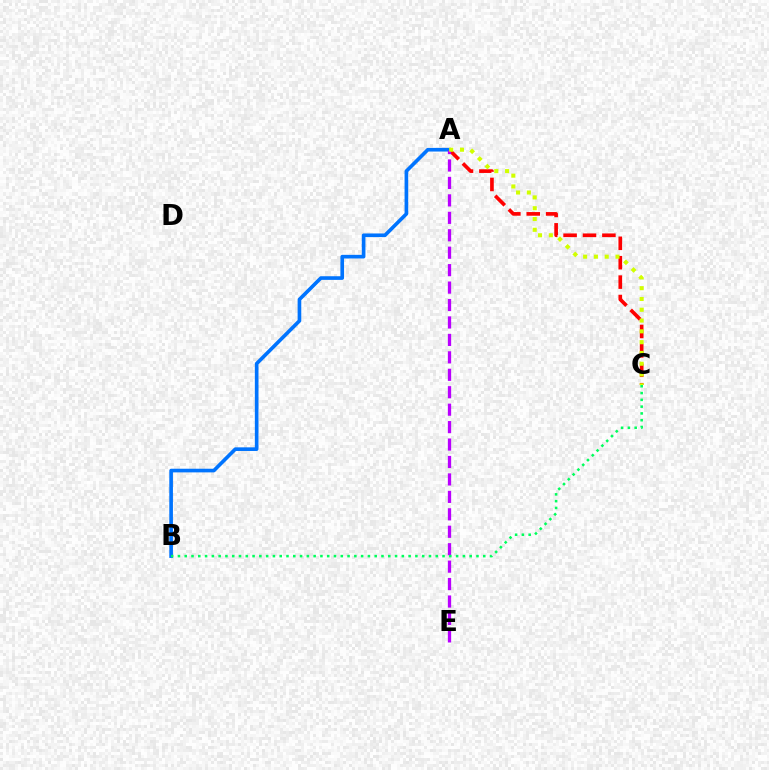{('A', 'C'): [{'color': '#ff0000', 'line_style': 'dashed', 'thickness': 2.64}, {'color': '#d1ff00', 'line_style': 'dotted', 'thickness': 2.93}], ('A', 'B'): [{'color': '#0074ff', 'line_style': 'solid', 'thickness': 2.62}], ('A', 'E'): [{'color': '#b900ff', 'line_style': 'dashed', 'thickness': 2.37}], ('B', 'C'): [{'color': '#00ff5c', 'line_style': 'dotted', 'thickness': 1.84}]}